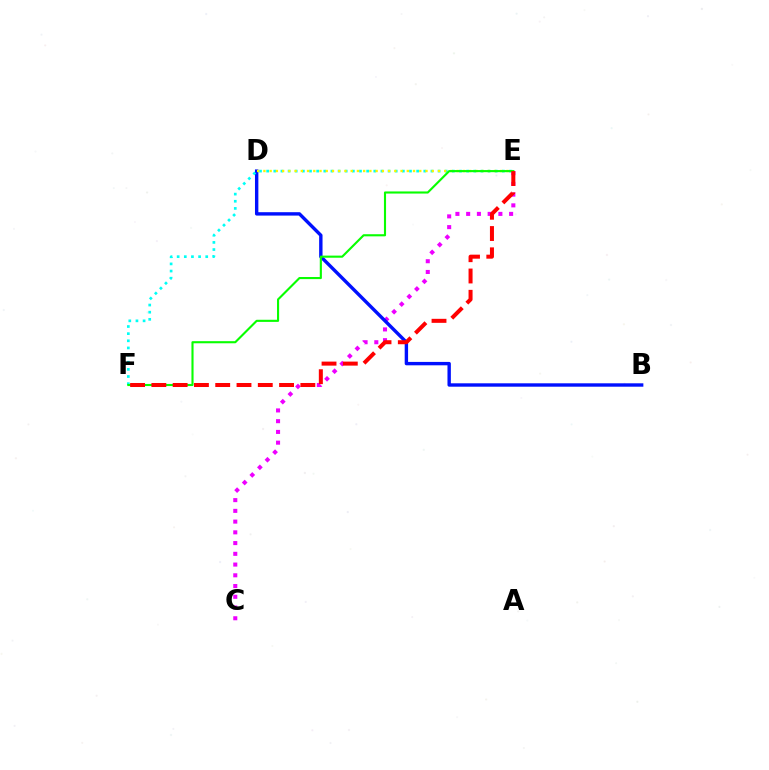{('C', 'E'): [{'color': '#ee00ff', 'line_style': 'dotted', 'thickness': 2.92}], ('B', 'D'): [{'color': '#0010ff', 'line_style': 'solid', 'thickness': 2.44}], ('E', 'F'): [{'color': '#00fff6', 'line_style': 'dotted', 'thickness': 1.94}, {'color': '#08ff00', 'line_style': 'solid', 'thickness': 1.53}, {'color': '#ff0000', 'line_style': 'dashed', 'thickness': 2.89}], ('D', 'E'): [{'color': '#fcf500', 'line_style': 'dotted', 'thickness': 1.69}]}